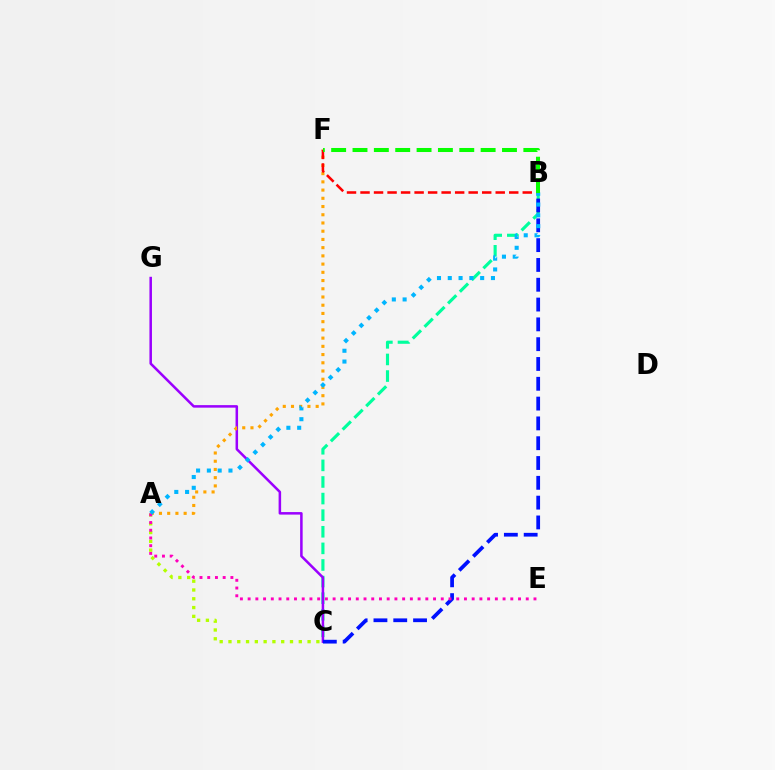{('B', 'C'): [{'color': '#00ff9d', 'line_style': 'dashed', 'thickness': 2.26}, {'color': '#0010ff', 'line_style': 'dashed', 'thickness': 2.69}], ('C', 'G'): [{'color': '#9b00ff', 'line_style': 'solid', 'thickness': 1.82}], ('A', 'F'): [{'color': '#ffa500', 'line_style': 'dotted', 'thickness': 2.23}], ('B', 'F'): [{'color': '#ff0000', 'line_style': 'dashed', 'thickness': 1.84}, {'color': '#08ff00', 'line_style': 'dashed', 'thickness': 2.9}], ('A', 'C'): [{'color': '#b3ff00', 'line_style': 'dotted', 'thickness': 2.39}], ('A', 'E'): [{'color': '#ff00bd', 'line_style': 'dotted', 'thickness': 2.1}], ('A', 'B'): [{'color': '#00b5ff', 'line_style': 'dotted', 'thickness': 2.93}]}